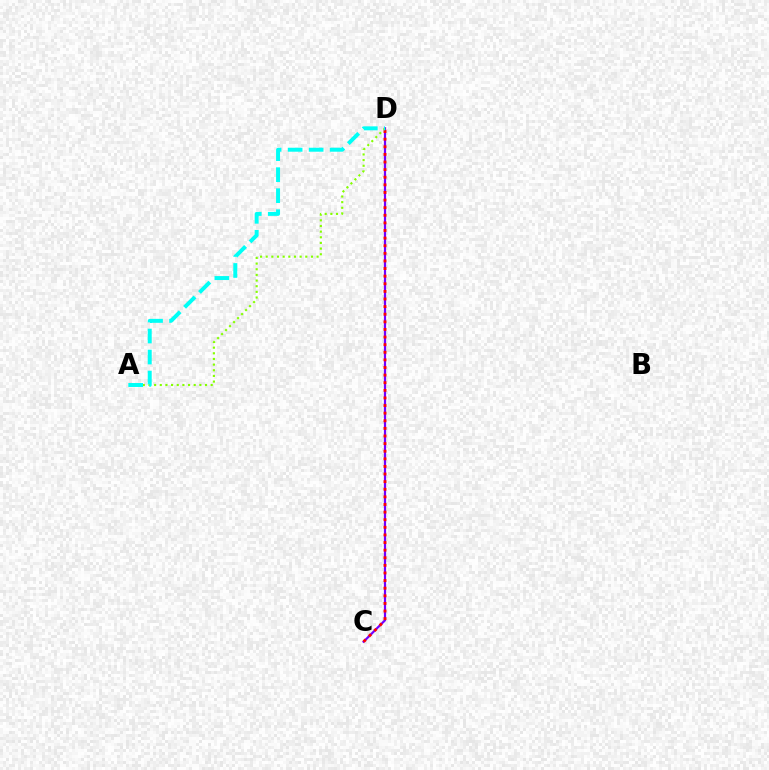{('C', 'D'): [{'color': '#7200ff', 'line_style': 'solid', 'thickness': 1.58}, {'color': '#ff0000', 'line_style': 'dotted', 'thickness': 2.07}], ('A', 'D'): [{'color': '#84ff00', 'line_style': 'dotted', 'thickness': 1.54}, {'color': '#00fff6', 'line_style': 'dashed', 'thickness': 2.85}]}